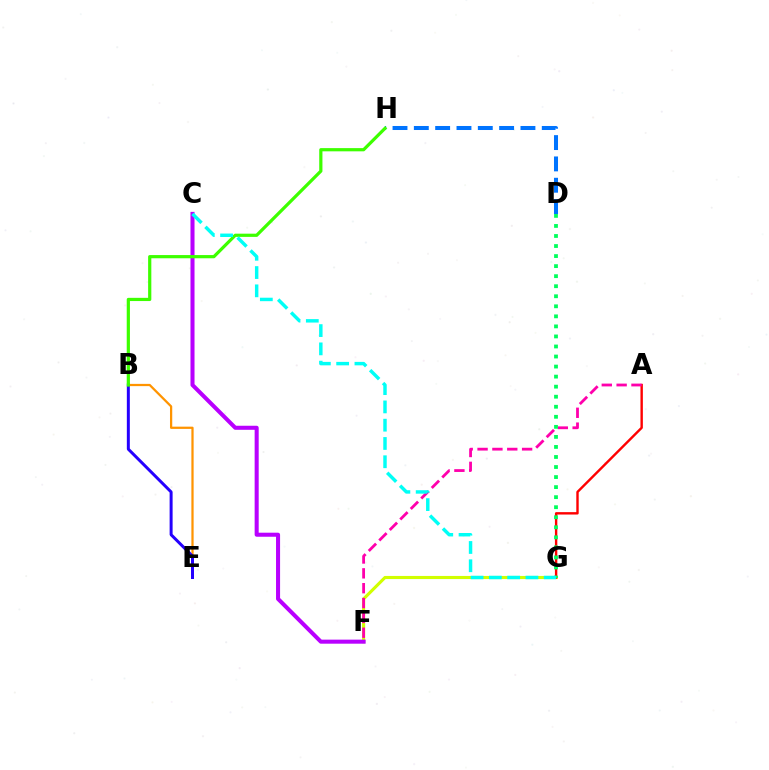{('F', 'G'): [{'color': '#d1ff00', 'line_style': 'solid', 'thickness': 2.24}], ('A', 'G'): [{'color': '#ff0000', 'line_style': 'solid', 'thickness': 1.73}], ('C', 'F'): [{'color': '#b900ff', 'line_style': 'solid', 'thickness': 2.92}], ('D', 'H'): [{'color': '#0074ff', 'line_style': 'dashed', 'thickness': 2.9}], ('B', 'E'): [{'color': '#ff9400', 'line_style': 'solid', 'thickness': 1.62}, {'color': '#2500ff', 'line_style': 'solid', 'thickness': 2.15}], ('A', 'F'): [{'color': '#ff00ac', 'line_style': 'dashed', 'thickness': 2.02}], ('B', 'H'): [{'color': '#3dff00', 'line_style': 'solid', 'thickness': 2.31}], ('D', 'G'): [{'color': '#00ff5c', 'line_style': 'dotted', 'thickness': 2.73}], ('C', 'G'): [{'color': '#00fff6', 'line_style': 'dashed', 'thickness': 2.48}]}